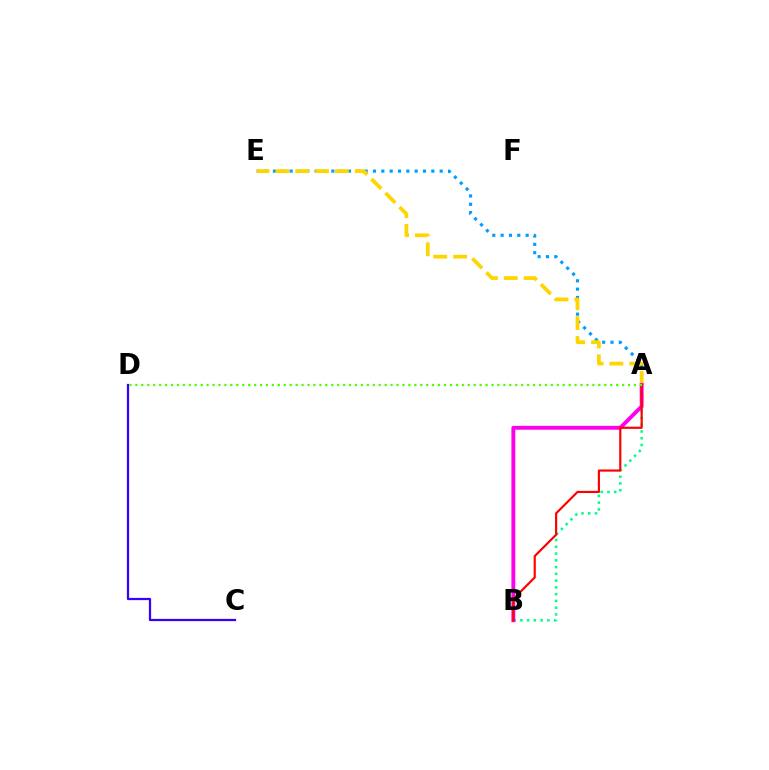{('A', 'E'): [{'color': '#009eff', 'line_style': 'dotted', 'thickness': 2.27}, {'color': '#ffd500', 'line_style': 'dashed', 'thickness': 2.7}], ('C', 'D'): [{'color': '#3700ff', 'line_style': 'solid', 'thickness': 1.61}], ('A', 'B'): [{'color': '#00ff86', 'line_style': 'dotted', 'thickness': 1.84}, {'color': '#ff00ed', 'line_style': 'solid', 'thickness': 2.79}, {'color': '#ff0000', 'line_style': 'solid', 'thickness': 1.56}], ('A', 'D'): [{'color': '#4fff00', 'line_style': 'dotted', 'thickness': 1.61}]}